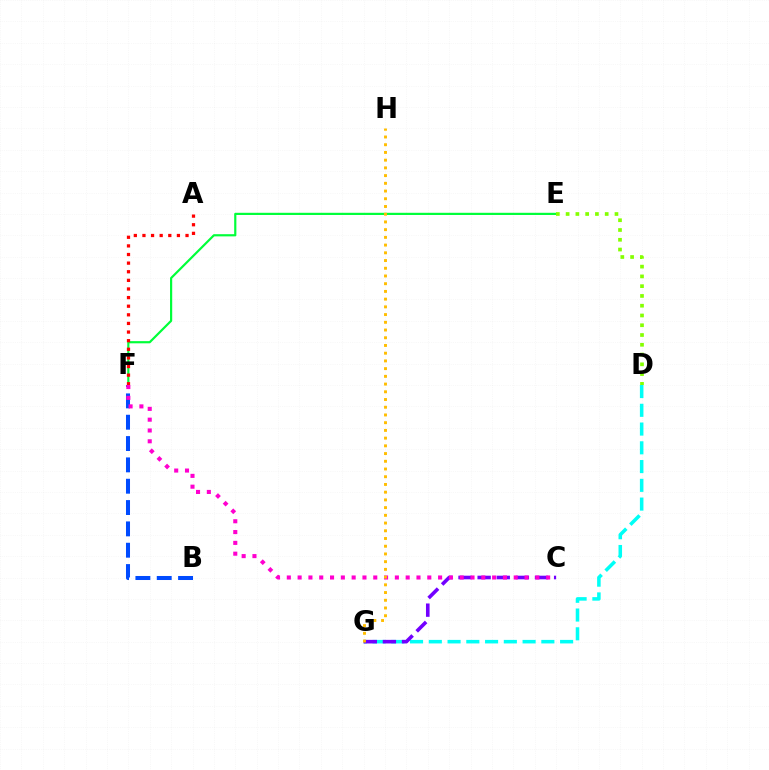{('B', 'F'): [{'color': '#004bff', 'line_style': 'dashed', 'thickness': 2.9}], ('E', 'F'): [{'color': '#00ff39', 'line_style': 'solid', 'thickness': 1.58}], ('D', 'G'): [{'color': '#00fff6', 'line_style': 'dashed', 'thickness': 2.55}], ('A', 'F'): [{'color': '#ff0000', 'line_style': 'dotted', 'thickness': 2.34}], ('C', 'G'): [{'color': '#7200ff', 'line_style': 'dashed', 'thickness': 2.6}], ('C', 'F'): [{'color': '#ff00cf', 'line_style': 'dotted', 'thickness': 2.94}], ('G', 'H'): [{'color': '#ffbd00', 'line_style': 'dotted', 'thickness': 2.1}], ('D', 'E'): [{'color': '#84ff00', 'line_style': 'dotted', 'thickness': 2.65}]}